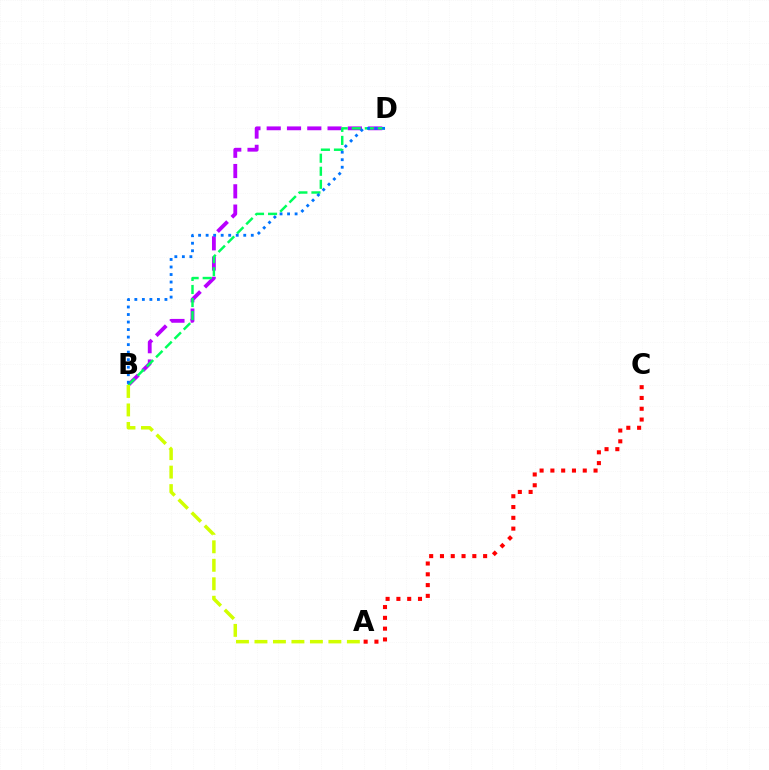{('B', 'D'): [{'color': '#b900ff', 'line_style': 'dashed', 'thickness': 2.76}, {'color': '#00ff5c', 'line_style': 'dashed', 'thickness': 1.77}, {'color': '#0074ff', 'line_style': 'dotted', 'thickness': 2.04}], ('A', 'B'): [{'color': '#d1ff00', 'line_style': 'dashed', 'thickness': 2.51}], ('A', 'C'): [{'color': '#ff0000', 'line_style': 'dotted', 'thickness': 2.93}]}